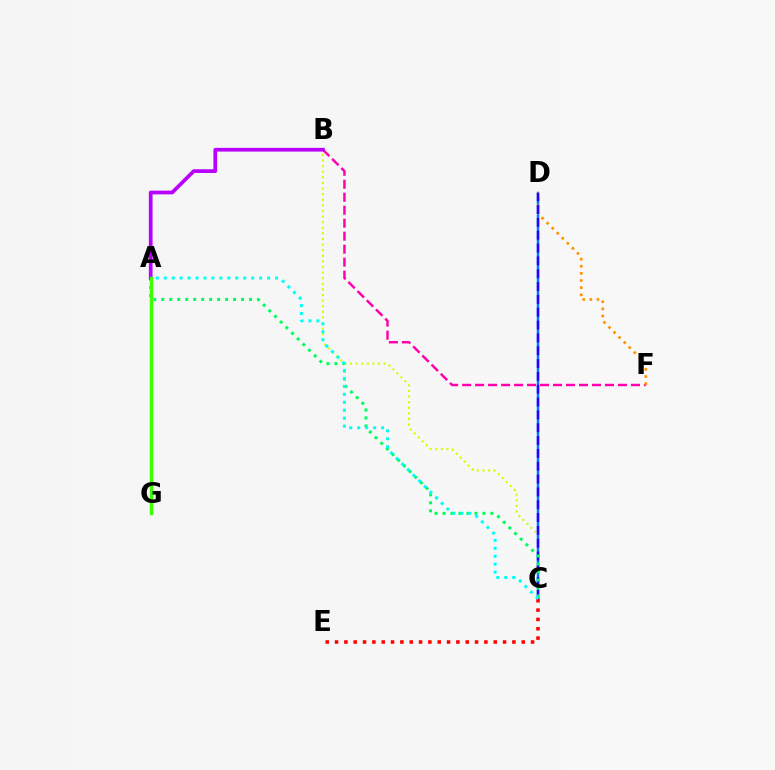{('B', 'C'): [{'color': '#d1ff00', 'line_style': 'dotted', 'thickness': 1.52}], ('B', 'F'): [{'color': '#ff00ac', 'line_style': 'dashed', 'thickness': 1.76}], ('C', 'D'): [{'color': '#0074ff', 'line_style': 'solid', 'thickness': 1.78}, {'color': '#2500ff', 'line_style': 'dashed', 'thickness': 1.74}], ('D', 'F'): [{'color': '#ff9400', 'line_style': 'dotted', 'thickness': 1.94}], ('C', 'E'): [{'color': '#ff0000', 'line_style': 'dotted', 'thickness': 2.54}], ('A', 'C'): [{'color': '#00ff5c', 'line_style': 'dotted', 'thickness': 2.17}, {'color': '#00fff6', 'line_style': 'dotted', 'thickness': 2.16}], ('A', 'B'): [{'color': '#b900ff', 'line_style': 'solid', 'thickness': 2.68}], ('A', 'G'): [{'color': '#3dff00', 'line_style': 'solid', 'thickness': 2.44}]}